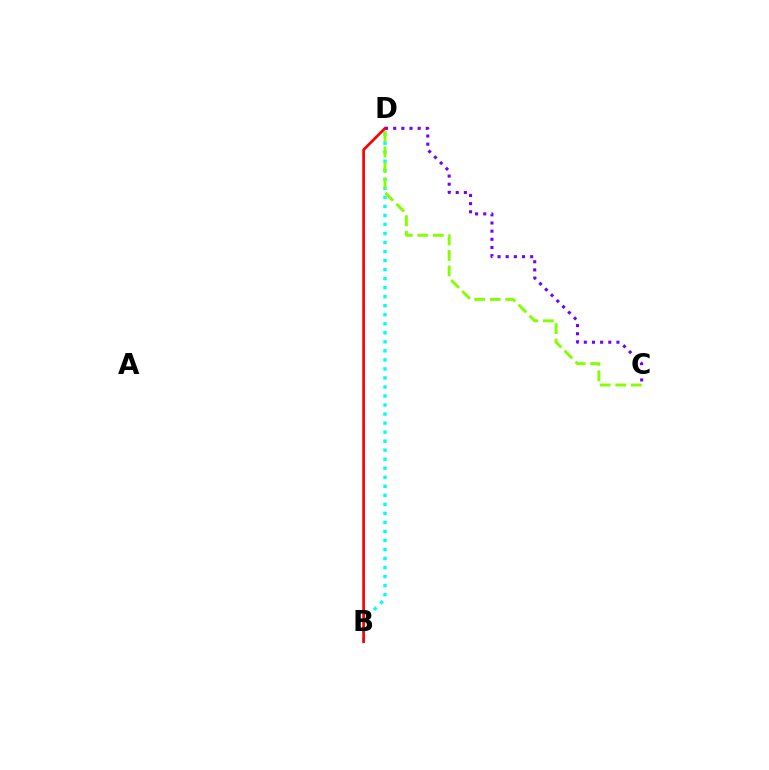{('B', 'D'): [{'color': '#00fff6', 'line_style': 'dotted', 'thickness': 2.45}, {'color': '#ff0000', 'line_style': 'solid', 'thickness': 1.95}], ('C', 'D'): [{'color': '#7200ff', 'line_style': 'dotted', 'thickness': 2.22}, {'color': '#84ff00', 'line_style': 'dashed', 'thickness': 2.11}]}